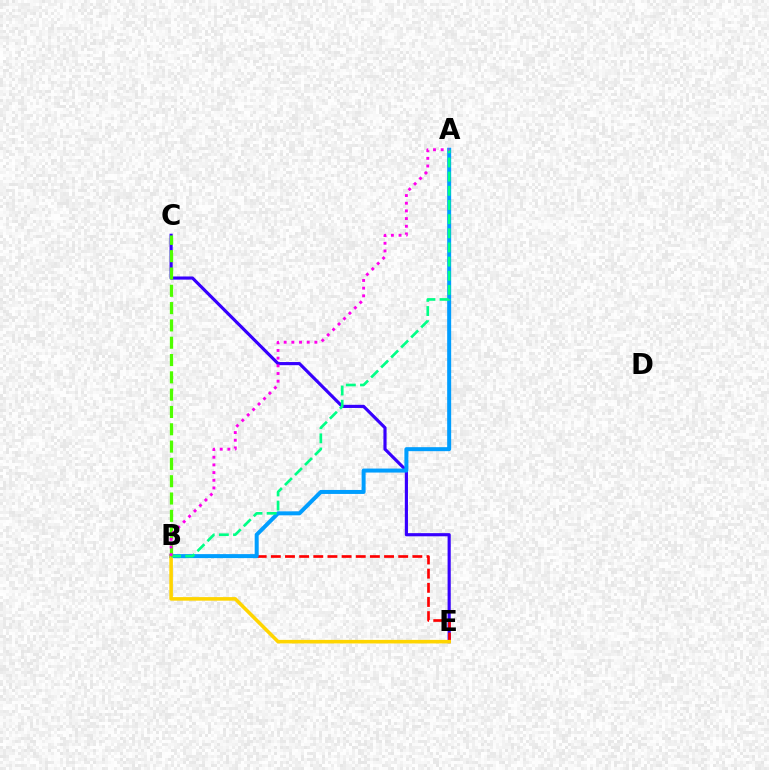{('C', 'E'): [{'color': '#3700ff', 'line_style': 'solid', 'thickness': 2.27}], ('B', 'E'): [{'color': '#ff0000', 'line_style': 'dashed', 'thickness': 1.92}, {'color': '#ffd500', 'line_style': 'solid', 'thickness': 2.57}], ('A', 'B'): [{'color': '#009eff', 'line_style': 'solid', 'thickness': 2.87}, {'color': '#00ff86', 'line_style': 'dashed', 'thickness': 1.92}, {'color': '#ff00ed', 'line_style': 'dotted', 'thickness': 2.09}], ('B', 'C'): [{'color': '#4fff00', 'line_style': 'dashed', 'thickness': 2.35}]}